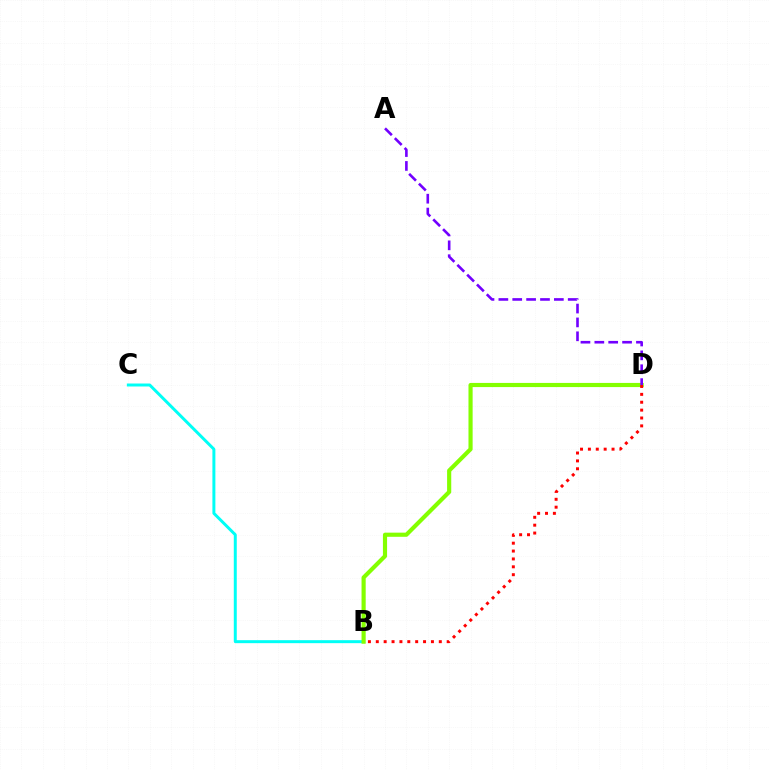{('B', 'C'): [{'color': '#00fff6', 'line_style': 'solid', 'thickness': 2.14}], ('B', 'D'): [{'color': '#84ff00', 'line_style': 'solid', 'thickness': 2.99}, {'color': '#ff0000', 'line_style': 'dotted', 'thickness': 2.14}], ('A', 'D'): [{'color': '#7200ff', 'line_style': 'dashed', 'thickness': 1.88}]}